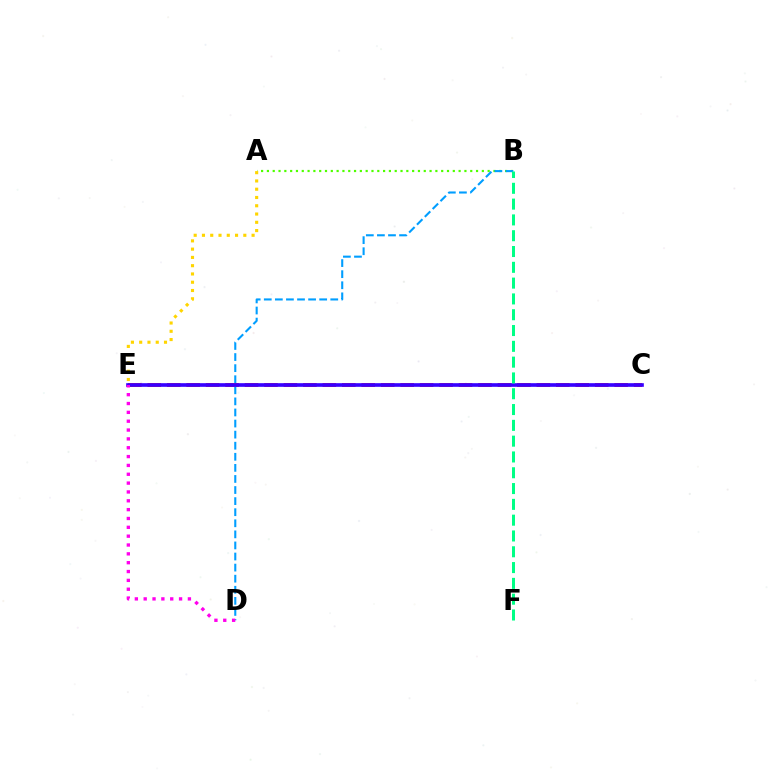{('C', 'E'): [{'color': '#ff0000', 'line_style': 'dashed', 'thickness': 2.64}, {'color': '#3700ff', 'line_style': 'solid', 'thickness': 2.62}], ('A', 'B'): [{'color': '#4fff00', 'line_style': 'dotted', 'thickness': 1.58}], ('B', 'D'): [{'color': '#009eff', 'line_style': 'dashed', 'thickness': 1.51}], ('A', 'E'): [{'color': '#ffd500', 'line_style': 'dotted', 'thickness': 2.25}], ('B', 'F'): [{'color': '#00ff86', 'line_style': 'dashed', 'thickness': 2.15}], ('D', 'E'): [{'color': '#ff00ed', 'line_style': 'dotted', 'thickness': 2.4}]}